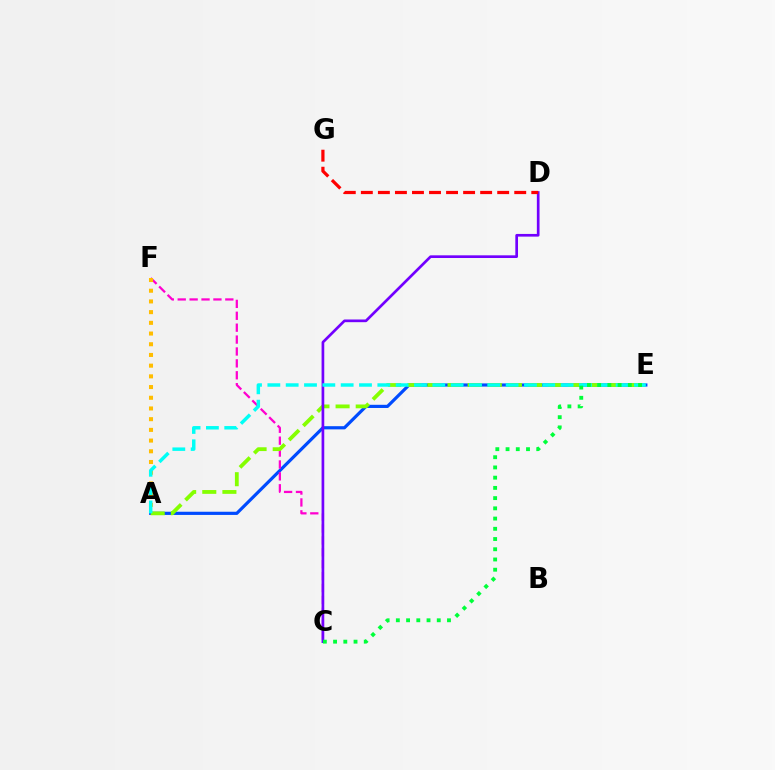{('A', 'E'): [{'color': '#004bff', 'line_style': 'solid', 'thickness': 2.29}, {'color': '#84ff00', 'line_style': 'dashed', 'thickness': 2.73}, {'color': '#00fff6', 'line_style': 'dashed', 'thickness': 2.49}], ('C', 'F'): [{'color': '#ff00cf', 'line_style': 'dashed', 'thickness': 1.62}], ('A', 'F'): [{'color': '#ffbd00', 'line_style': 'dotted', 'thickness': 2.91}], ('C', 'D'): [{'color': '#7200ff', 'line_style': 'solid', 'thickness': 1.93}], ('D', 'G'): [{'color': '#ff0000', 'line_style': 'dashed', 'thickness': 2.32}], ('C', 'E'): [{'color': '#00ff39', 'line_style': 'dotted', 'thickness': 2.78}]}